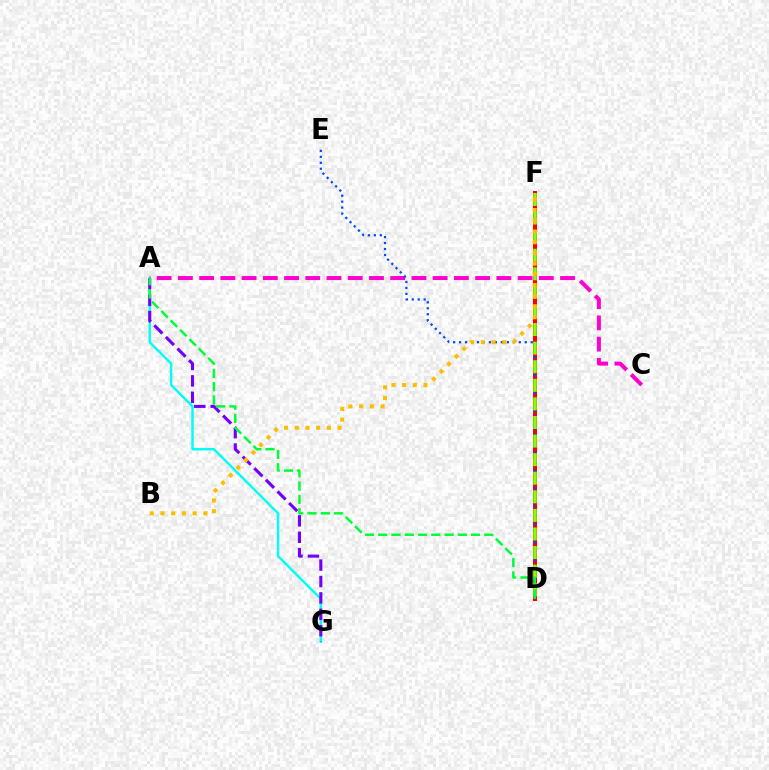{('A', 'G'): [{'color': '#00fff6', 'line_style': 'solid', 'thickness': 1.76}, {'color': '#7200ff', 'line_style': 'dashed', 'thickness': 2.23}], ('D', 'F'): [{'color': '#ff0000', 'line_style': 'solid', 'thickness': 2.89}, {'color': '#84ff00', 'line_style': 'dashed', 'thickness': 2.52}], ('A', 'C'): [{'color': '#ff00cf', 'line_style': 'dashed', 'thickness': 2.88}], ('D', 'E'): [{'color': '#004bff', 'line_style': 'dotted', 'thickness': 1.62}], ('B', 'F'): [{'color': '#ffbd00', 'line_style': 'dotted', 'thickness': 2.91}], ('A', 'D'): [{'color': '#00ff39', 'line_style': 'dashed', 'thickness': 1.8}]}